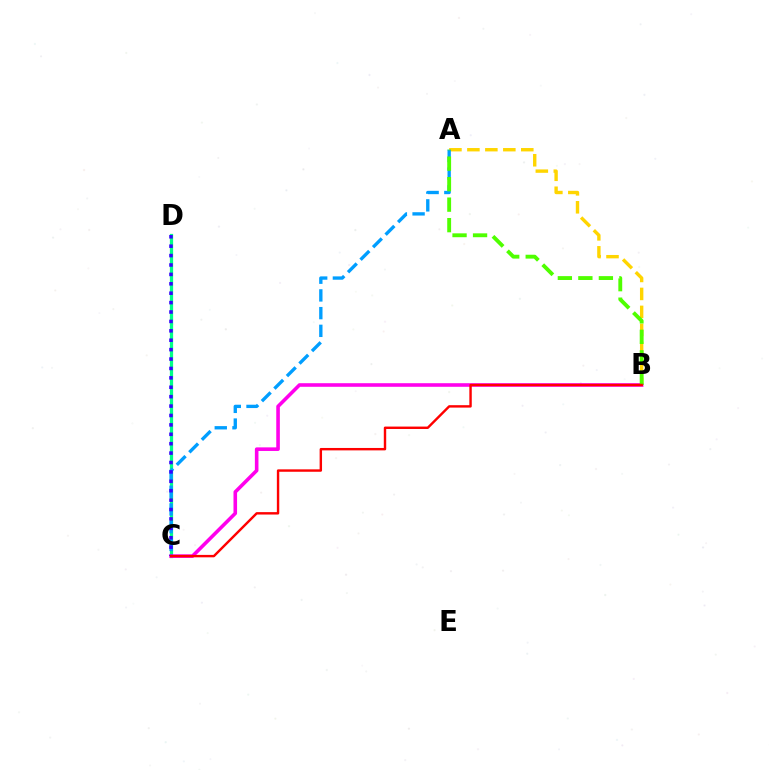{('C', 'D'): [{'color': '#00ff86', 'line_style': 'solid', 'thickness': 2.34}, {'color': '#3700ff', 'line_style': 'dotted', 'thickness': 2.56}], ('A', 'B'): [{'color': '#ffd500', 'line_style': 'dashed', 'thickness': 2.44}, {'color': '#4fff00', 'line_style': 'dashed', 'thickness': 2.79}], ('A', 'C'): [{'color': '#009eff', 'line_style': 'dashed', 'thickness': 2.41}], ('B', 'C'): [{'color': '#ff00ed', 'line_style': 'solid', 'thickness': 2.58}, {'color': '#ff0000', 'line_style': 'solid', 'thickness': 1.74}]}